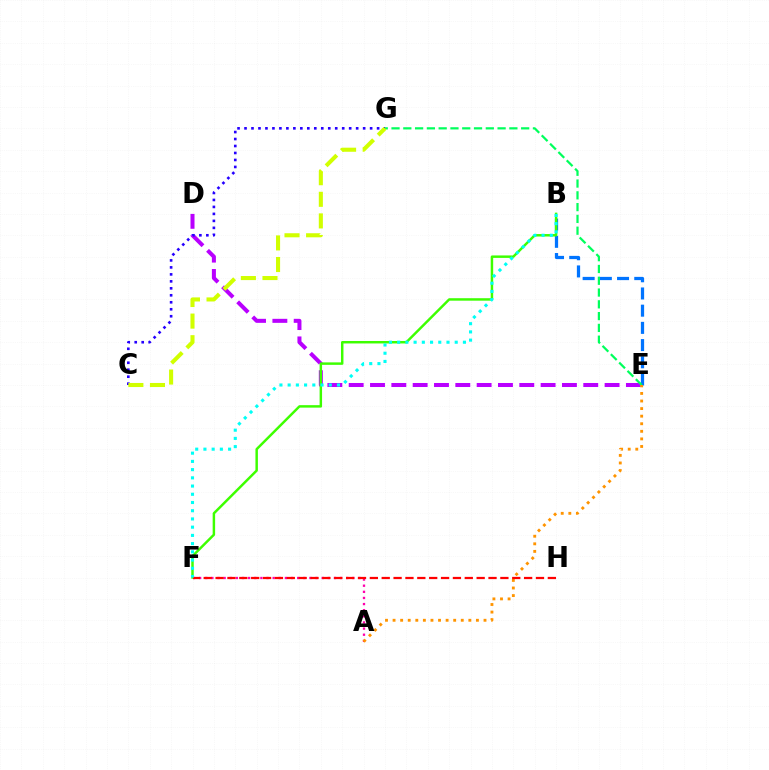{('B', 'E'): [{'color': '#0074ff', 'line_style': 'dashed', 'thickness': 2.34}], ('A', 'F'): [{'color': '#ff00ac', 'line_style': 'dotted', 'thickness': 1.66}], ('D', 'E'): [{'color': '#b900ff', 'line_style': 'dashed', 'thickness': 2.9}], ('E', 'G'): [{'color': '#00ff5c', 'line_style': 'dashed', 'thickness': 1.6}], ('B', 'F'): [{'color': '#3dff00', 'line_style': 'solid', 'thickness': 1.78}, {'color': '#00fff6', 'line_style': 'dotted', 'thickness': 2.23}], ('A', 'E'): [{'color': '#ff9400', 'line_style': 'dotted', 'thickness': 2.06}], ('C', 'G'): [{'color': '#2500ff', 'line_style': 'dotted', 'thickness': 1.9}, {'color': '#d1ff00', 'line_style': 'dashed', 'thickness': 2.93}], ('F', 'H'): [{'color': '#ff0000', 'line_style': 'dashed', 'thickness': 1.61}]}